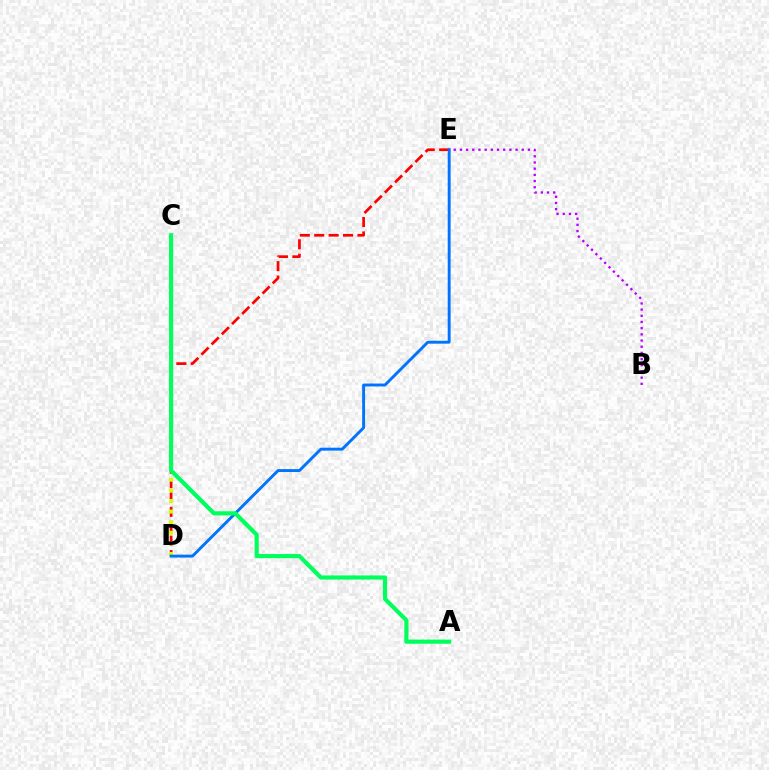{('D', 'E'): [{'color': '#ff0000', 'line_style': 'dashed', 'thickness': 1.96}, {'color': '#0074ff', 'line_style': 'solid', 'thickness': 2.09}], ('C', 'D'): [{'color': '#d1ff00', 'line_style': 'dotted', 'thickness': 2.88}], ('A', 'C'): [{'color': '#00ff5c', 'line_style': 'solid', 'thickness': 2.99}], ('B', 'E'): [{'color': '#b900ff', 'line_style': 'dotted', 'thickness': 1.68}]}